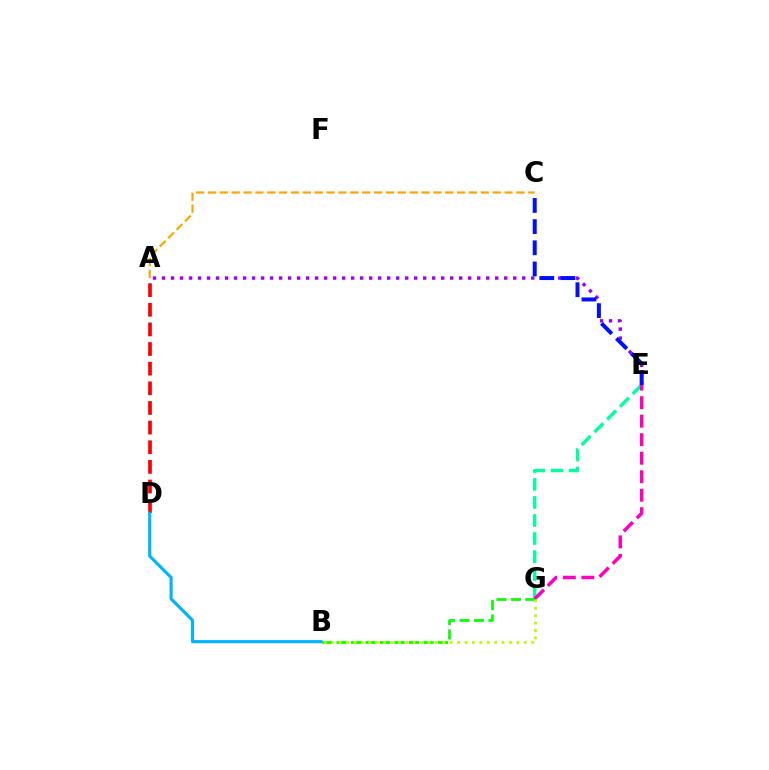{('E', 'G'): [{'color': '#00ff9d', 'line_style': 'dashed', 'thickness': 2.45}, {'color': '#ff00bd', 'line_style': 'dashed', 'thickness': 2.51}], ('A', 'D'): [{'color': '#ff0000', 'line_style': 'dashed', 'thickness': 2.67}], ('B', 'G'): [{'color': '#08ff00', 'line_style': 'dashed', 'thickness': 1.97}, {'color': '#b3ff00', 'line_style': 'dotted', 'thickness': 2.01}], ('A', 'E'): [{'color': '#9b00ff', 'line_style': 'dotted', 'thickness': 2.45}], ('B', 'D'): [{'color': '#00b5ff', 'line_style': 'solid', 'thickness': 2.26}], ('A', 'C'): [{'color': '#ffa500', 'line_style': 'dashed', 'thickness': 1.61}], ('C', 'E'): [{'color': '#0010ff', 'line_style': 'dashed', 'thickness': 2.88}]}